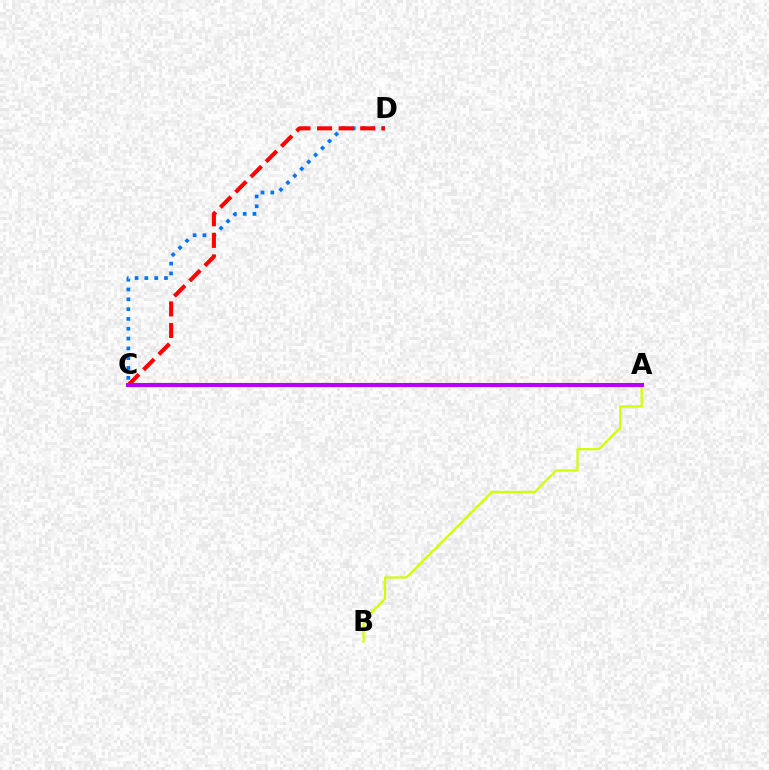{('C', 'D'): [{'color': '#0074ff', 'line_style': 'dotted', 'thickness': 2.67}, {'color': '#ff0000', 'line_style': 'dashed', 'thickness': 2.93}], ('A', 'C'): [{'color': '#00ff5c', 'line_style': 'dashed', 'thickness': 2.78}, {'color': '#b900ff', 'line_style': 'solid', 'thickness': 2.93}], ('A', 'B'): [{'color': '#d1ff00', 'line_style': 'solid', 'thickness': 1.6}]}